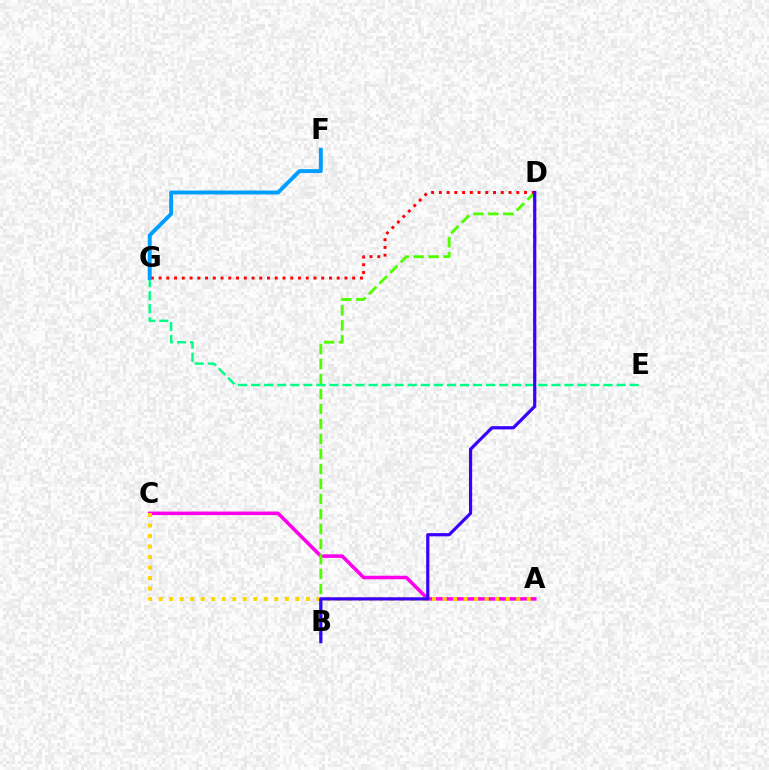{('A', 'C'): [{'color': '#ff00ed', 'line_style': 'solid', 'thickness': 2.54}, {'color': '#ffd500', 'line_style': 'dotted', 'thickness': 2.86}], ('B', 'D'): [{'color': '#4fff00', 'line_style': 'dashed', 'thickness': 2.04}, {'color': '#3700ff', 'line_style': 'solid', 'thickness': 2.29}], ('D', 'G'): [{'color': '#ff0000', 'line_style': 'dotted', 'thickness': 2.1}], ('E', 'G'): [{'color': '#00ff86', 'line_style': 'dashed', 'thickness': 1.77}], ('F', 'G'): [{'color': '#009eff', 'line_style': 'solid', 'thickness': 2.82}]}